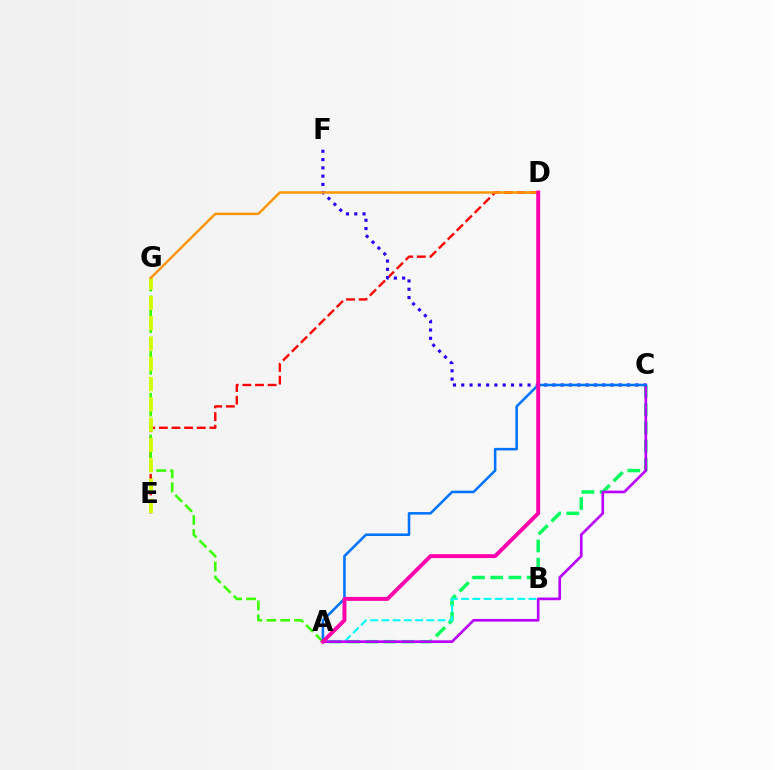{('D', 'E'): [{'color': '#ff0000', 'line_style': 'dashed', 'thickness': 1.72}], ('A', 'C'): [{'color': '#00ff5c', 'line_style': 'dashed', 'thickness': 2.48}, {'color': '#b900ff', 'line_style': 'solid', 'thickness': 1.92}, {'color': '#0074ff', 'line_style': 'solid', 'thickness': 1.84}], ('A', 'G'): [{'color': '#3dff00', 'line_style': 'dashed', 'thickness': 1.89}], ('E', 'G'): [{'color': '#d1ff00', 'line_style': 'dashed', 'thickness': 2.76}], ('C', 'F'): [{'color': '#2500ff', 'line_style': 'dotted', 'thickness': 2.25}], ('A', 'B'): [{'color': '#00fff6', 'line_style': 'dashed', 'thickness': 1.53}], ('D', 'G'): [{'color': '#ff9400', 'line_style': 'solid', 'thickness': 1.76}], ('A', 'D'): [{'color': '#ff00ac', 'line_style': 'solid', 'thickness': 2.83}]}